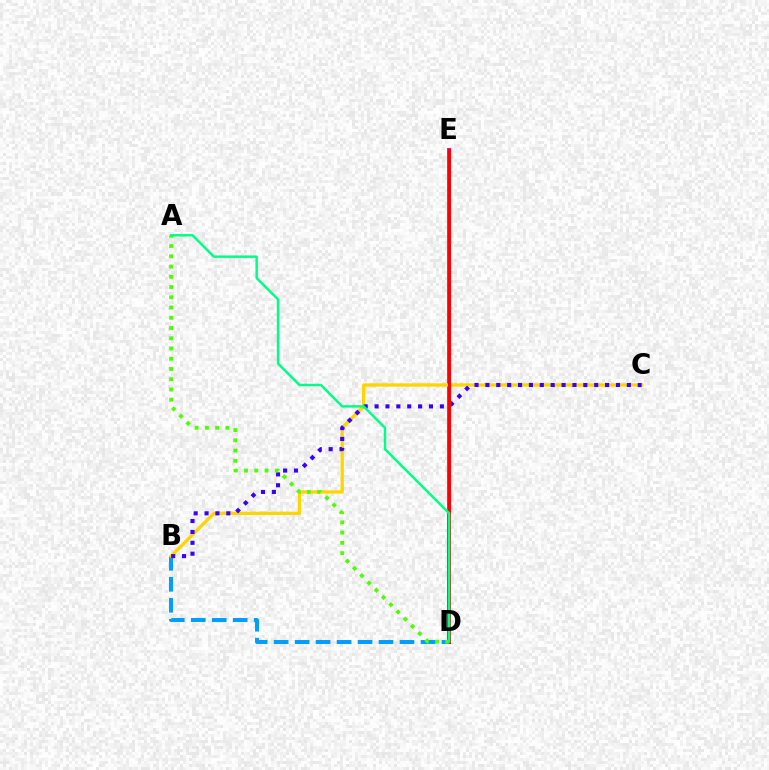{('D', 'E'): [{'color': '#ff00ed', 'line_style': 'solid', 'thickness': 2.89}, {'color': '#ff0000', 'line_style': 'solid', 'thickness': 2.18}], ('B', 'D'): [{'color': '#009eff', 'line_style': 'dashed', 'thickness': 2.85}], ('B', 'C'): [{'color': '#ffd500', 'line_style': 'solid', 'thickness': 2.38}, {'color': '#3700ff', 'line_style': 'dotted', 'thickness': 2.96}], ('A', 'D'): [{'color': '#4fff00', 'line_style': 'dotted', 'thickness': 2.78}, {'color': '#00ff86', 'line_style': 'solid', 'thickness': 1.78}]}